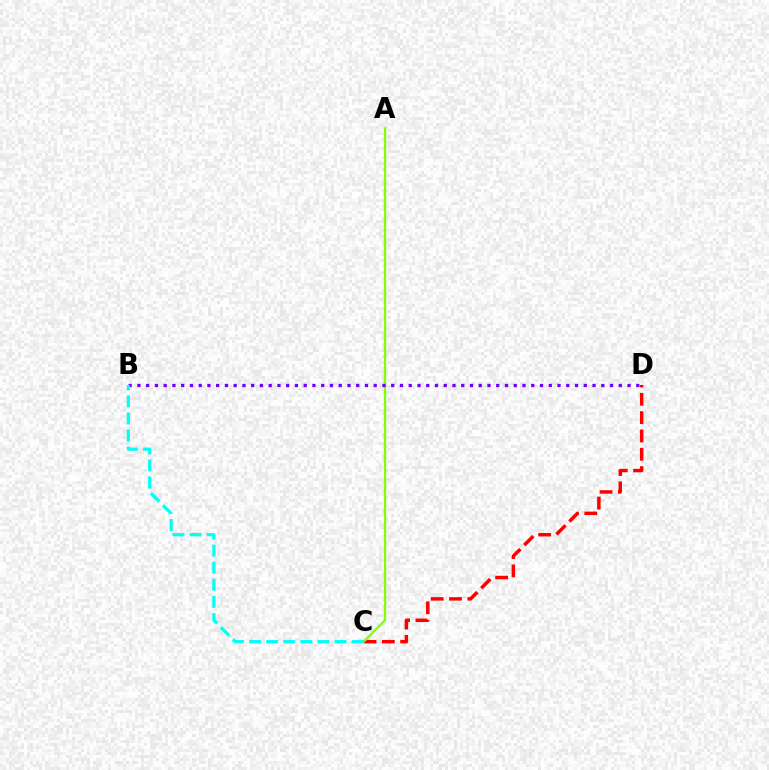{('C', 'D'): [{'color': '#ff0000', 'line_style': 'dashed', 'thickness': 2.49}], ('A', 'C'): [{'color': '#84ff00', 'line_style': 'solid', 'thickness': 1.64}], ('B', 'D'): [{'color': '#7200ff', 'line_style': 'dotted', 'thickness': 2.38}], ('B', 'C'): [{'color': '#00fff6', 'line_style': 'dashed', 'thickness': 2.32}]}